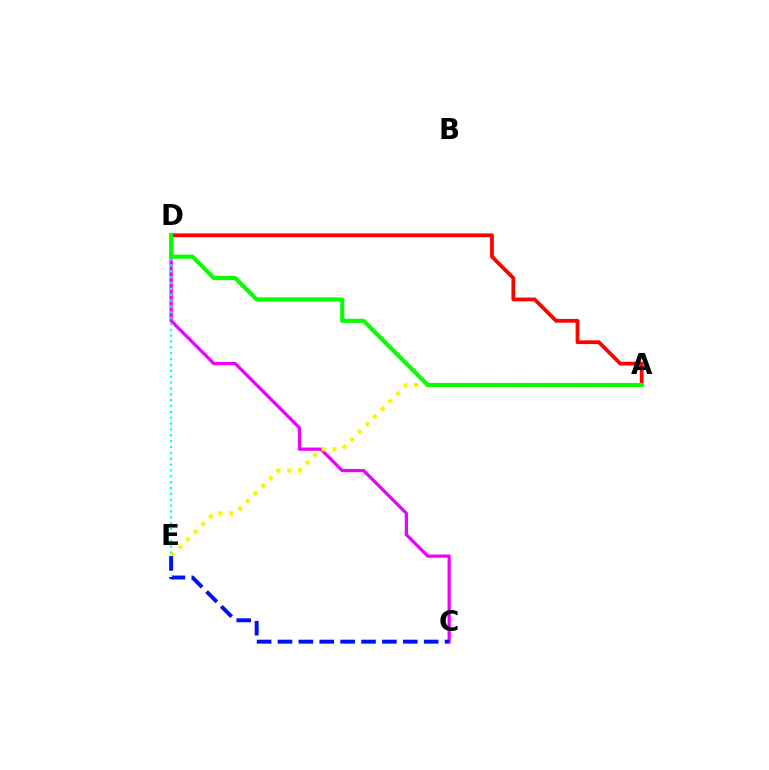{('C', 'D'): [{'color': '#ee00ff', 'line_style': 'solid', 'thickness': 2.33}], ('A', 'D'): [{'color': '#ff0000', 'line_style': 'solid', 'thickness': 2.71}, {'color': '#08ff00', 'line_style': 'solid', 'thickness': 2.99}], ('D', 'E'): [{'color': '#00fff6', 'line_style': 'dotted', 'thickness': 1.59}], ('A', 'E'): [{'color': '#fcf500', 'line_style': 'dotted', 'thickness': 2.94}], ('C', 'E'): [{'color': '#0010ff', 'line_style': 'dashed', 'thickness': 2.84}]}